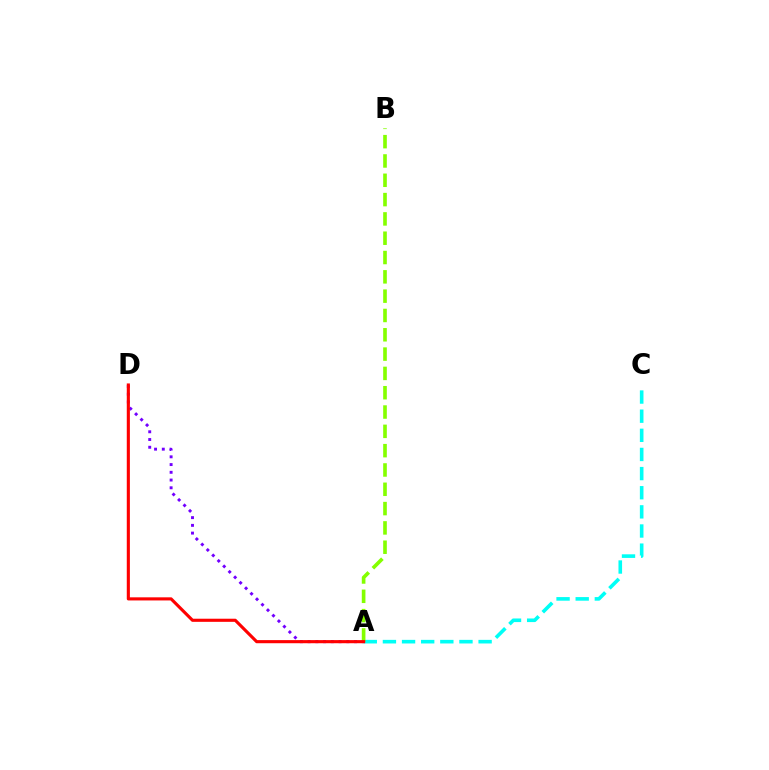{('A', 'C'): [{'color': '#00fff6', 'line_style': 'dashed', 'thickness': 2.6}], ('A', 'D'): [{'color': '#7200ff', 'line_style': 'dotted', 'thickness': 2.1}, {'color': '#ff0000', 'line_style': 'solid', 'thickness': 2.25}], ('A', 'B'): [{'color': '#84ff00', 'line_style': 'dashed', 'thickness': 2.62}]}